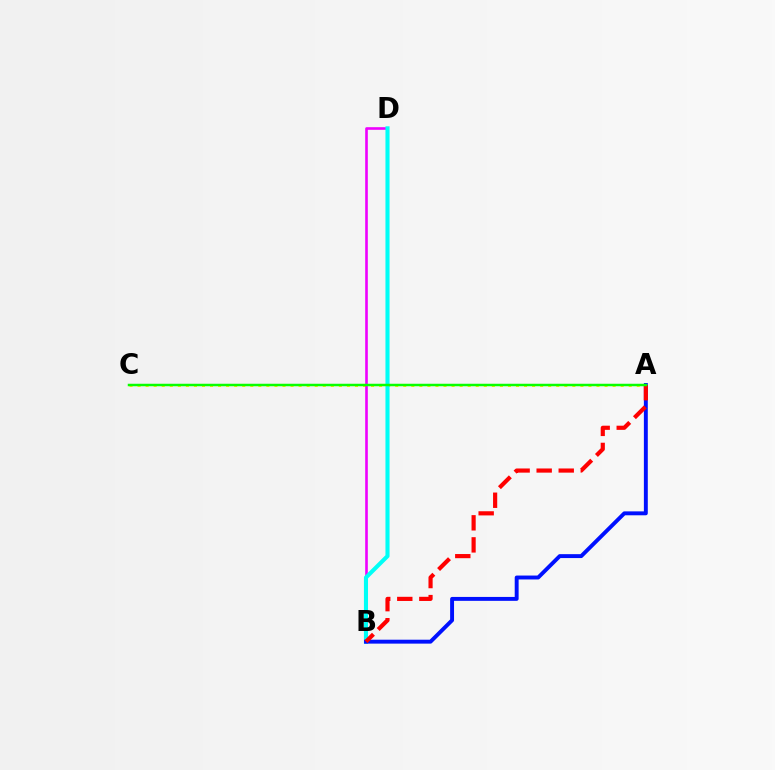{('A', 'C'): [{'color': '#fcf500', 'line_style': 'dotted', 'thickness': 2.19}, {'color': '#08ff00', 'line_style': 'solid', 'thickness': 1.79}], ('B', 'D'): [{'color': '#ee00ff', 'line_style': 'solid', 'thickness': 1.88}, {'color': '#00fff6', 'line_style': 'solid', 'thickness': 2.94}], ('A', 'B'): [{'color': '#0010ff', 'line_style': 'solid', 'thickness': 2.82}, {'color': '#ff0000', 'line_style': 'dashed', 'thickness': 3.0}]}